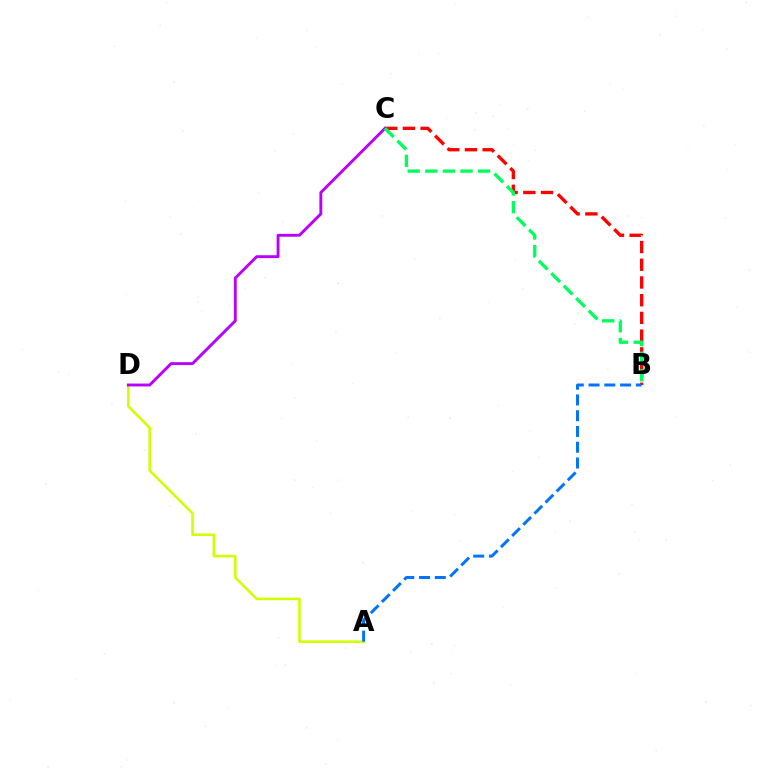{('A', 'D'): [{'color': '#d1ff00', 'line_style': 'solid', 'thickness': 1.86}], ('C', 'D'): [{'color': '#b900ff', 'line_style': 'solid', 'thickness': 2.08}], ('B', 'C'): [{'color': '#ff0000', 'line_style': 'dashed', 'thickness': 2.41}, {'color': '#00ff5c', 'line_style': 'dashed', 'thickness': 2.39}], ('A', 'B'): [{'color': '#0074ff', 'line_style': 'dashed', 'thickness': 2.14}]}